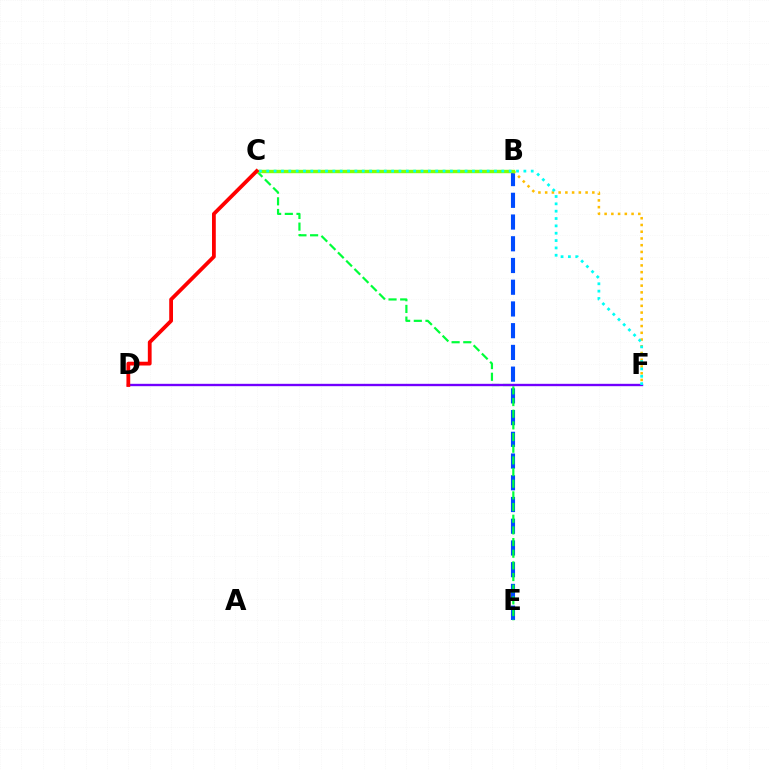{('B', 'E'): [{'color': '#004bff', 'line_style': 'dashed', 'thickness': 2.95}], ('B', 'C'): [{'color': '#ff00cf', 'line_style': 'dotted', 'thickness': 2.18}, {'color': '#84ff00', 'line_style': 'solid', 'thickness': 2.45}], ('C', 'E'): [{'color': '#00ff39', 'line_style': 'dashed', 'thickness': 1.58}], ('D', 'F'): [{'color': '#7200ff', 'line_style': 'solid', 'thickness': 1.71}], ('B', 'F'): [{'color': '#ffbd00', 'line_style': 'dotted', 'thickness': 1.83}], ('C', 'F'): [{'color': '#00fff6', 'line_style': 'dotted', 'thickness': 2.0}], ('C', 'D'): [{'color': '#ff0000', 'line_style': 'solid', 'thickness': 2.73}]}